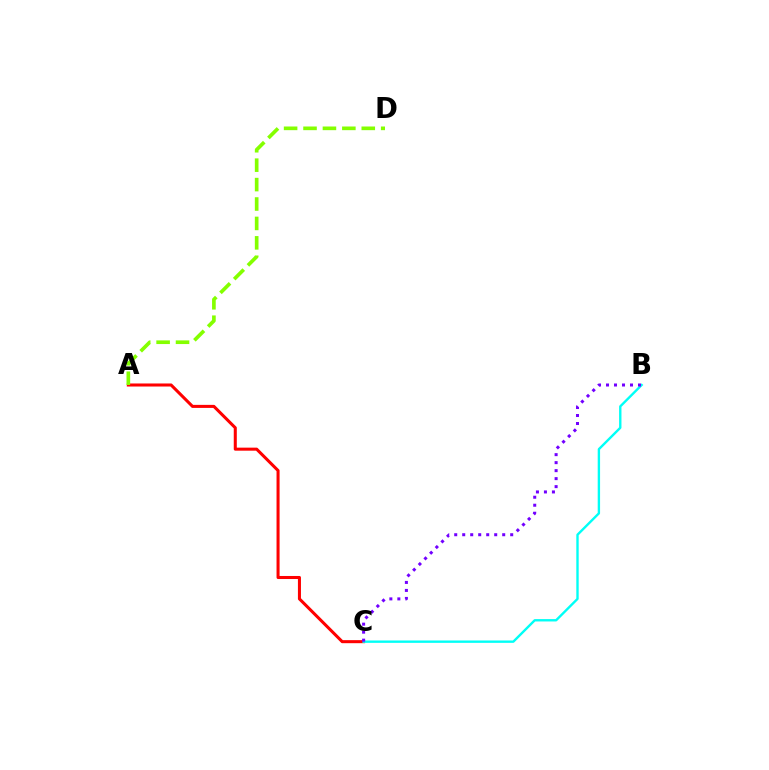{('A', 'C'): [{'color': '#ff0000', 'line_style': 'solid', 'thickness': 2.19}], ('A', 'D'): [{'color': '#84ff00', 'line_style': 'dashed', 'thickness': 2.64}], ('B', 'C'): [{'color': '#00fff6', 'line_style': 'solid', 'thickness': 1.71}, {'color': '#7200ff', 'line_style': 'dotted', 'thickness': 2.17}]}